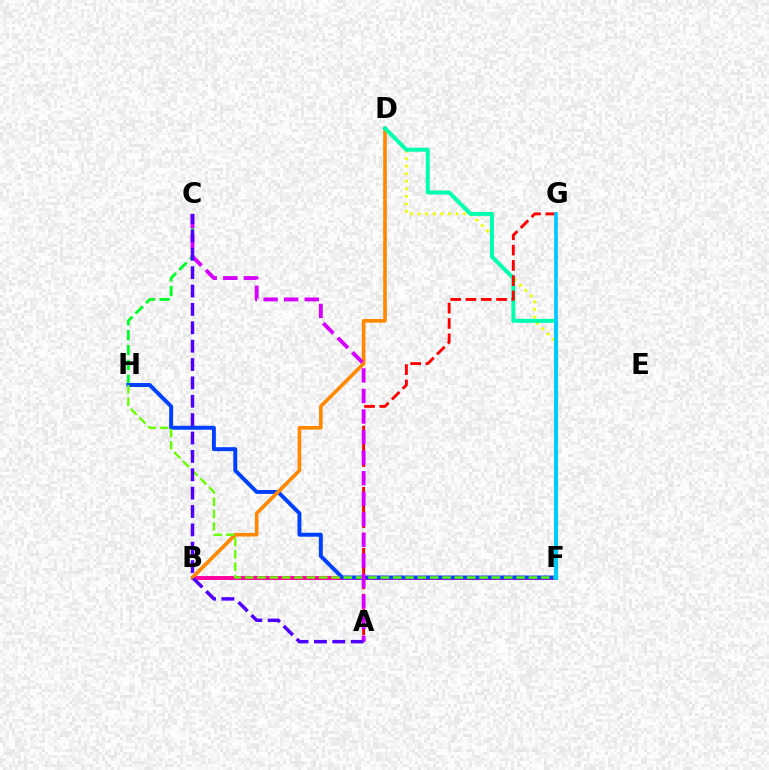{('C', 'H'): [{'color': '#00ff27', 'line_style': 'dashed', 'thickness': 2.02}], ('D', 'F'): [{'color': '#eeff00', 'line_style': 'dotted', 'thickness': 2.05}, {'color': '#00ffaf', 'line_style': 'solid', 'thickness': 2.86}], ('B', 'F'): [{'color': '#ff00a0', 'line_style': 'solid', 'thickness': 2.83}], ('F', 'H'): [{'color': '#003fff', 'line_style': 'solid', 'thickness': 2.83}, {'color': '#66ff00', 'line_style': 'dashed', 'thickness': 1.68}], ('B', 'D'): [{'color': '#ff8800', 'line_style': 'solid', 'thickness': 2.6}], ('A', 'G'): [{'color': '#ff0000', 'line_style': 'dashed', 'thickness': 2.08}], ('A', 'C'): [{'color': '#d600ff', 'line_style': 'dashed', 'thickness': 2.79}, {'color': '#4f00ff', 'line_style': 'dashed', 'thickness': 2.5}], ('F', 'G'): [{'color': '#00c7ff', 'line_style': 'solid', 'thickness': 2.65}]}